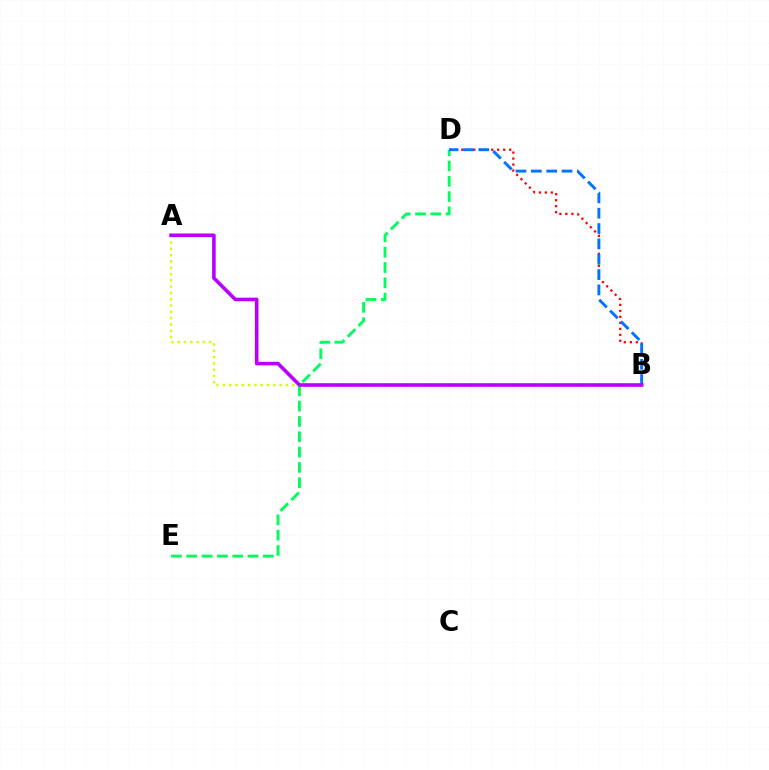{('B', 'D'): [{'color': '#ff0000', 'line_style': 'dotted', 'thickness': 1.63}, {'color': '#0074ff', 'line_style': 'dashed', 'thickness': 2.09}], ('A', 'B'): [{'color': '#d1ff00', 'line_style': 'dotted', 'thickness': 1.71}, {'color': '#b900ff', 'line_style': 'solid', 'thickness': 2.59}], ('D', 'E'): [{'color': '#00ff5c', 'line_style': 'dashed', 'thickness': 2.08}]}